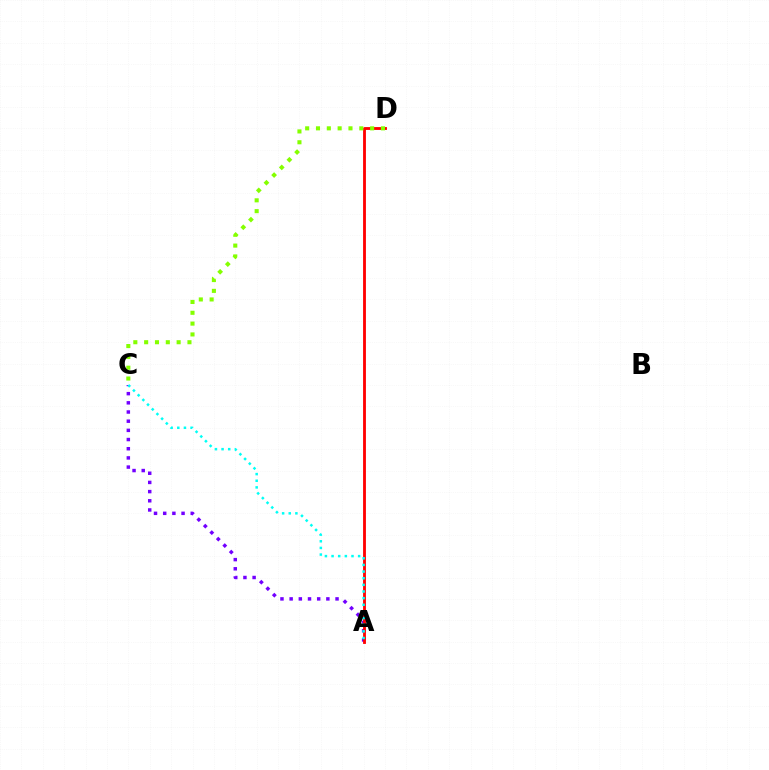{('A', 'C'): [{'color': '#7200ff', 'line_style': 'dotted', 'thickness': 2.49}, {'color': '#00fff6', 'line_style': 'dotted', 'thickness': 1.8}], ('A', 'D'): [{'color': '#ff0000', 'line_style': 'solid', 'thickness': 2.04}], ('C', 'D'): [{'color': '#84ff00', 'line_style': 'dotted', 'thickness': 2.94}]}